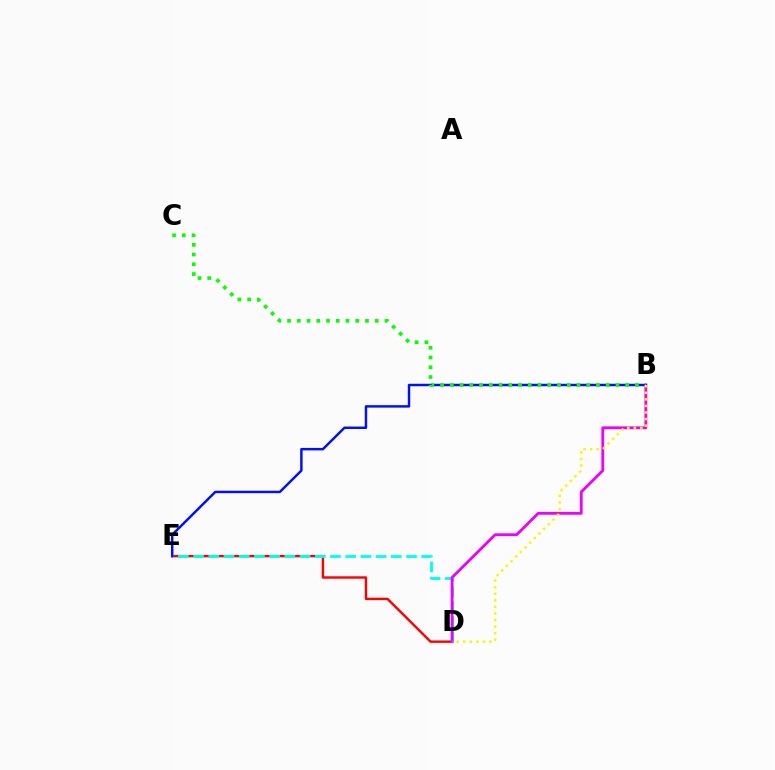{('D', 'E'): [{'color': '#ff0000', 'line_style': 'solid', 'thickness': 1.74}, {'color': '#00fff6', 'line_style': 'dashed', 'thickness': 2.07}], ('B', 'D'): [{'color': '#ee00ff', 'line_style': 'solid', 'thickness': 2.03}, {'color': '#fcf500', 'line_style': 'dotted', 'thickness': 1.78}], ('B', 'E'): [{'color': '#0010ff', 'line_style': 'solid', 'thickness': 1.77}], ('B', 'C'): [{'color': '#08ff00', 'line_style': 'dotted', 'thickness': 2.65}]}